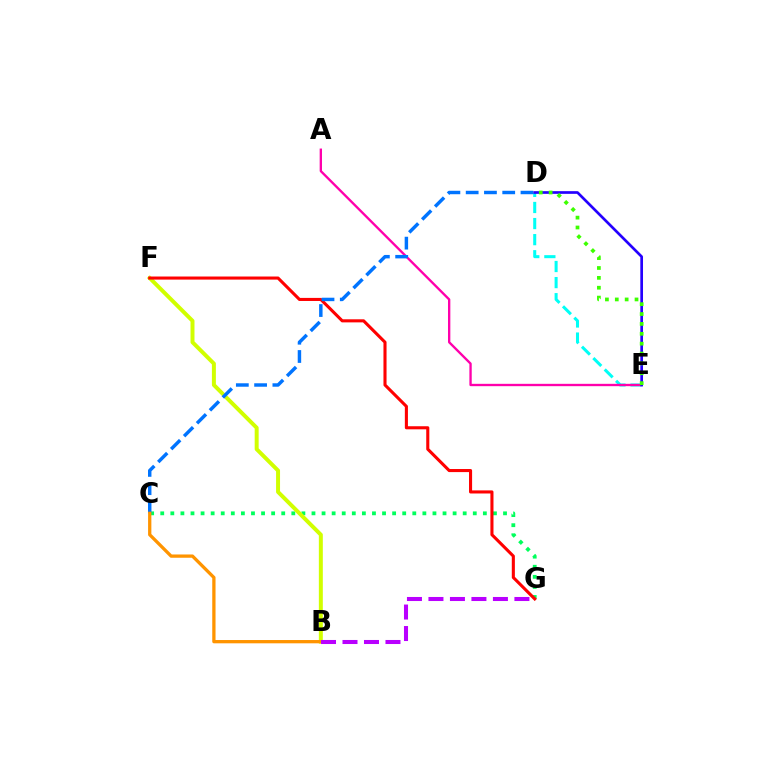{('C', 'G'): [{'color': '#00ff5c', 'line_style': 'dotted', 'thickness': 2.74}], ('D', 'E'): [{'color': '#00fff6', 'line_style': 'dashed', 'thickness': 2.19}, {'color': '#2500ff', 'line_style': 'solid', 'thickness': 1.94}, {'color': '#3dff00', 'line_style': 'dotted', 'thickness': 2.68}], ('A', 'E'): [{'color': '#ff00ac', 'line_style': 'solid', 'thickness': 1.69}], ('B', 'F'): [{'color': '#d1ff00', 'line_style': 'solid', 'thickness': 2.86}], ('F', 'G'): [{'color': '#ff0000', 'line_style': 'solid', 'thickness': 2.22}], ('C', 'D'): [{'color': '#0074ff', 'line_style': 'dashed', 'thickness': 2.48}], ('B', 'C'): [{'color': '#ff9400', 'line_style': 'solid', 'thickness': 2.36}], ('B', 'G'): [{'color': '#b900ff', 'line_style': 'dashed', 'thickness': 2.92}]}